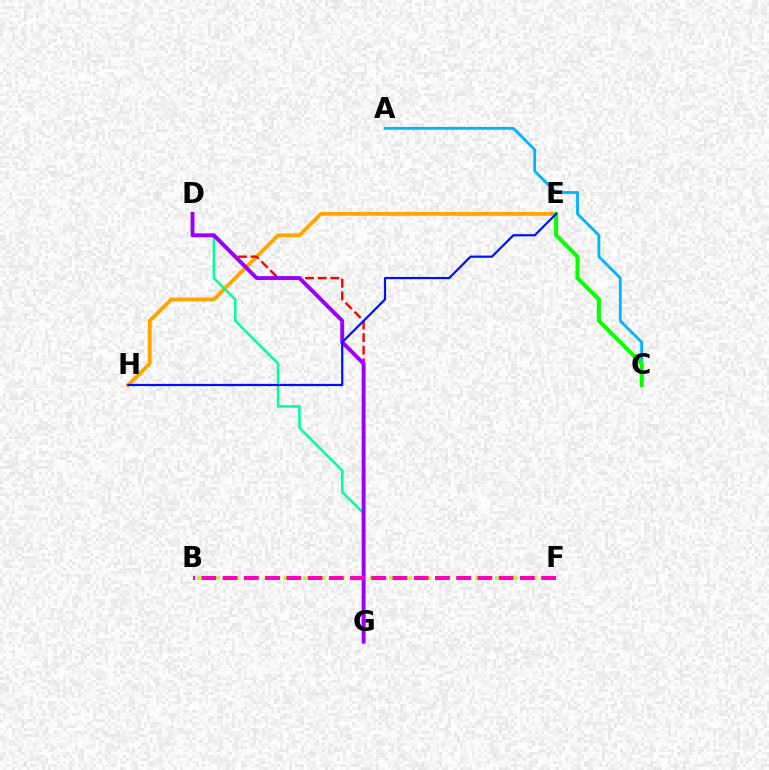{('E', 'H'): [{'color': '#ffa500', 'line_style': 'solid', 'thickness': 2.73}, {'color': '#0010ff', 'line_style': 'solid', 'thickness': 1.59}], ('D', 'G'): [{'color': '#00ff9d', 'line_style': 'solid', 'thickness': 1.83}, {'color': '#ff0000', 'line_style': 'dashed', 'thickness': 1.72}, {'color': '#9b00ff', 'line_style': 'solid', 'thickness': 2.83}], ('B', 'F'): [{'color': '#b3ff00', 'line_style': 'dotted', 'thickness': 2.61}, {'color': '#ff00bd', 'line_style': 'dashed', 'thickness': 2.88}], ('A', 'C'): [{'color': '#00b5ff', 'line_style': 'solid', 'thickness': 2.03}], ('C', 'E'): [{'color': '#08ff00', 'line_style': 'solid', 'thickness': 2.91}]}